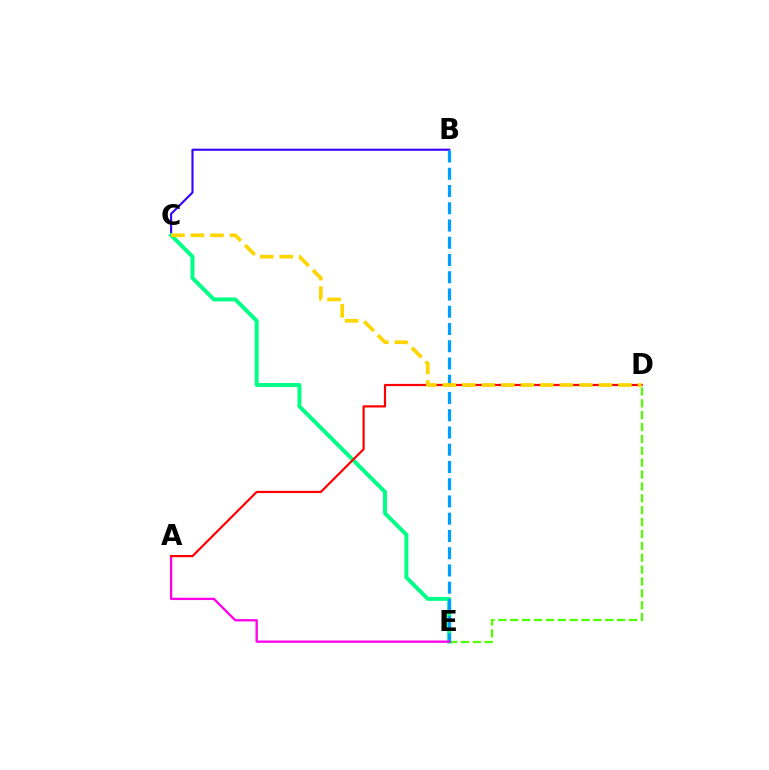{('B', 'C'): [{'color': '#3700ff', 'line_style': 'solid', 'thickness': 1.52}], ('D', 'E'): [{'color': '#4fff00', 'line_style': 'dashed', 'thickness': 1.61}], ('C', 'E'): [{'color': '#00ff86', 'line_style': 'solid', 'thickness': 2.84}], ('B', 'E'): [{'color': '#009eff', 'line_style': 'dashed', 'thickness': 2.34}], ('A', 'E'): [{'color': '#ff00ed', 'line_style': 'solid', 'thickness': 1.68}], ('A', 'D'): [{'color': '#ff0000', 'line_style': 'solid', 'thickness': 1.59}], ('C', 'D'): [{'color': '#ffd500', 'line_style': 'dashed', 'thickness': 2.65}]}